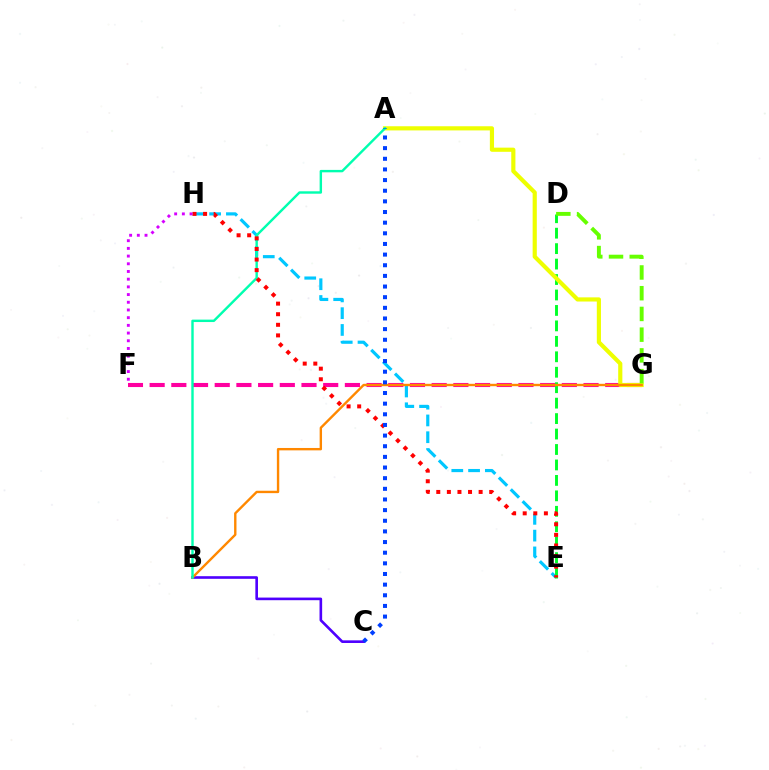{('F', 'G'): [{'color': '#ff00a0', 'line_style': 'dashed', 'thickness': 2.95}], ('E', 'H'): [{'color': '#00c7ff', 'line_style': 'dashed', 'thickness': 2.28}, {'color': '#ff0000', 'line_style': 'dotted', 'thickness': 2.88}], ('D', 'E'): [{'color': '#00ff27', 'line_style': 'dashed', 'thickness': 2.1}], ('B', 'C'): [{'color': '#4f00ff', 'line_style': 'solid', 'thickness': 1.89}], ('A', 'G'): [{'color': '#eeff00', 'line_style': 'solid', 'thickness': 3.0}], ('B', 'G'): [{'color': '#ff8800', 'line_style': 'solid', 'thickness': 1.72}], ('D', 'G'): [{'color': '#66ff00', 'line_style': 'dashed', 'thickness': 2.82}], ('A', 'B'): [{'color': '#00ffaf', 'line_style': 'solid', 'thickness': 1.74}], ('A', 'C'): [{'color': '#003fff', 'line_style': 'dotted', 'thickness': 2.89}], ('F', 'H'): [{'color': '#d600ff', 'line_style': 'dotted', 'thickness': 2.09}]}